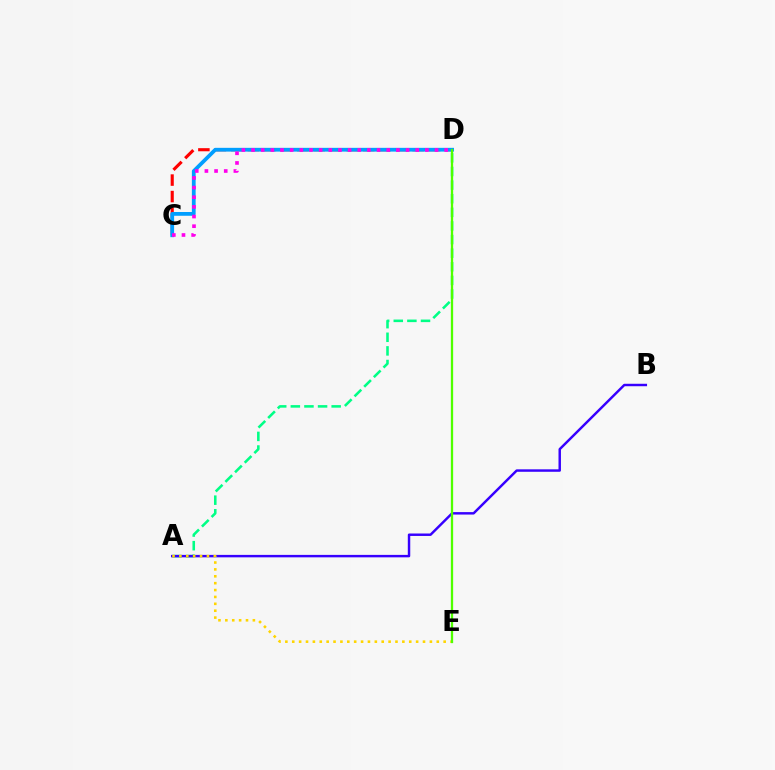{('A', 'D'): [{'color': '#00ff86', 'line_style': 'dashed', 'thickness': 1.85}], ('A', 'B'): [{'color': '#3700ff', 'line_style': 'solid', 'thickness': 1.77}], ('C', 'D'): [{'color': '#ff0000', 'line_style': 'dashed', 'thickness': 2.24}, {'color': '#009eff', 'line_style': 'solid', 'thickness': 2.71}, {'color': '#ff00ed', 'line_style': 'dotted', 'thickness': 2.62}], ('A', 'E'): [{'color': '#ffd500', 'line_style': 'dotted', 'thickness': 1.87}], ('D', 'E'): [{'color': '#4fff00', 'line_style': 'solid', 'thickness': 1.65}]}